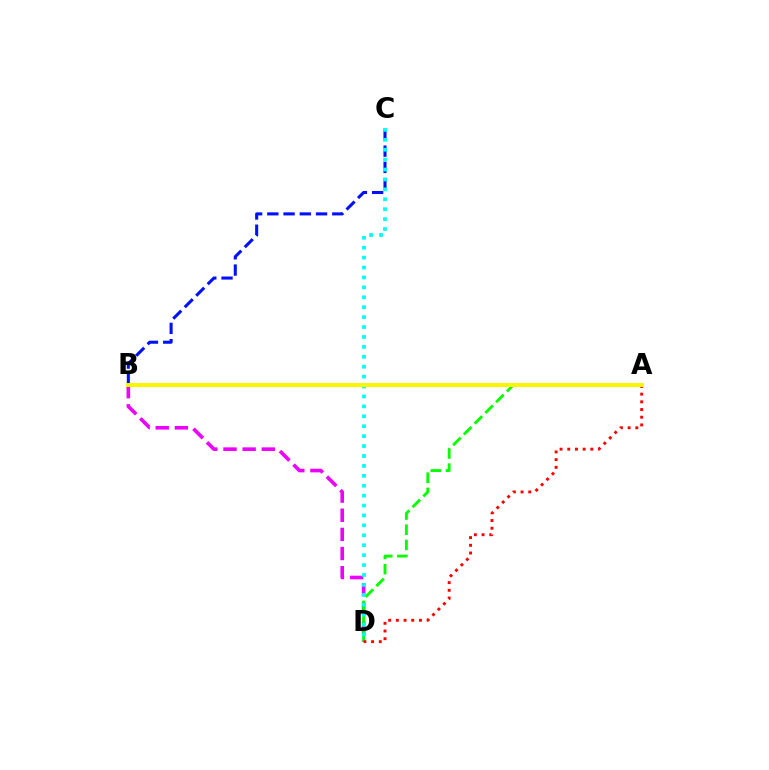{('B', 'C'): [{'color': '#0010ff', 'line_style': 'dashed', 'thickness': 2.21}], ('B', 'D'): [{'color': '#ee00ff', 'line_style': 'dashed', 'thickness': 2.6}], ('A', 'D'): [{'color': '#08ff00', 'line_style': 'dashed', 'thickness': 2.07}, {'color': '#ff0000', 'line_style': 'dotted', 'thickness': 2.09}], ('C', 'D'): [{'color': '#00fff6', 'line_style': 'dotted', 'thickness': 2.69}], ('A', 'B'): [{'color': '#fcf500', 'line_style': 'solid', 'thickness': 2.89}]}